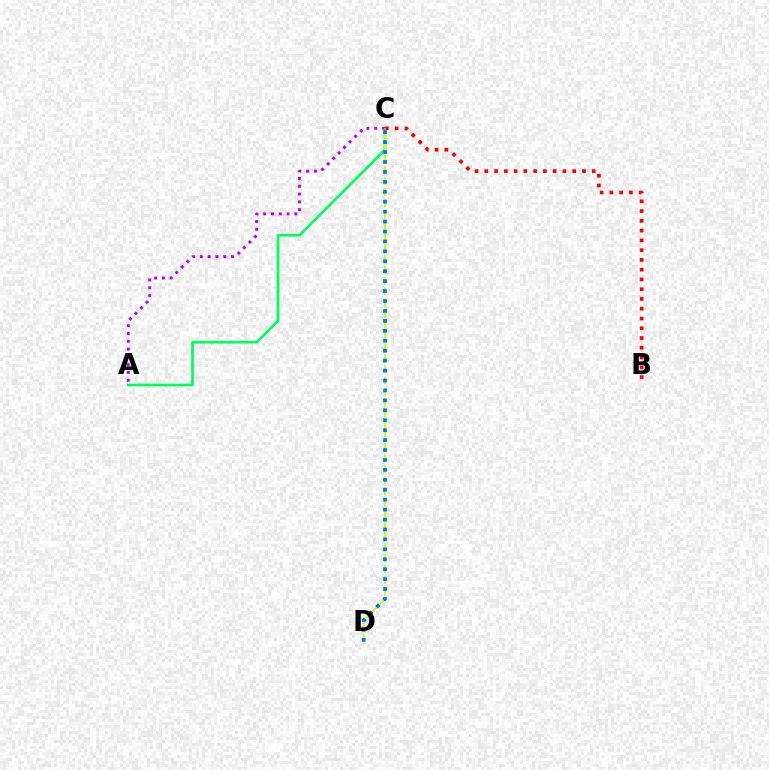{('A', 'C'): [{'color': '#00ff5c', 'line_style': 'solid', 'thickness': 1.93}, {'color': '#b900ff', 'line_style': 'dotted', 'thickness': 2.12}], ('B', 'C'): [{'color': '#ff0000', 'line_style': 'dotted', 'thickness': 2.65}], ('C', 'D'): [{'color': '#d1ff00', 'line_style': 'dashed', 'thickness': 1.51}, {'color': '#0074ff', 'line_style': 'dotted', 'thickness': 2.7}]}